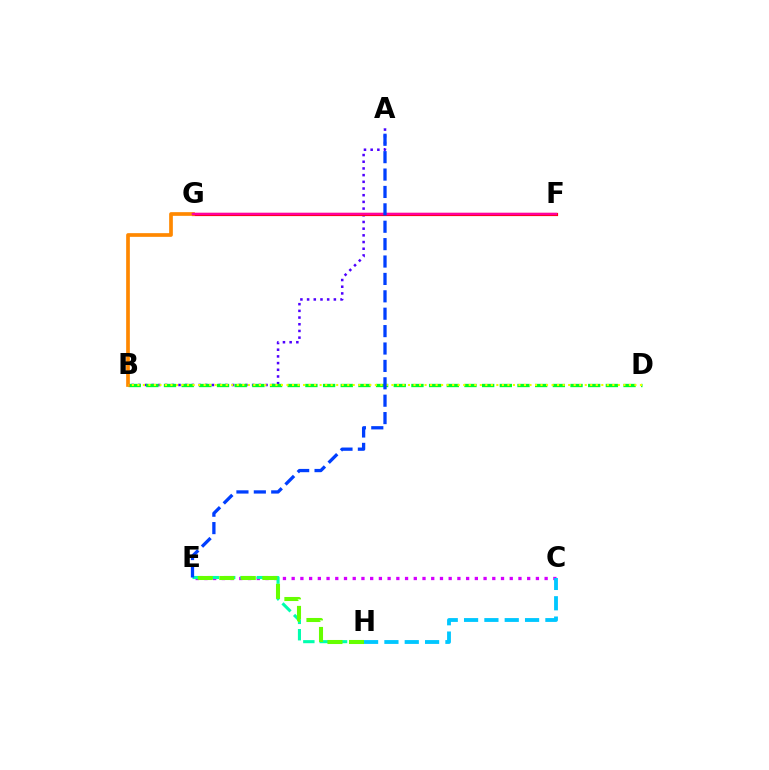{('A', 'B'): [{'color': '#4f00ff', 'line_style': 'dotted', 'thickness': 1.82}], ('F', 'G'): [{'color': '#ff0000', 'line_style': 'solid', 'thickness': 2.29}, {'color': '#ff00a0', 'line_style': 'solid', 'thickness': 1.76}], ('C', 'E'): [{'color': '#d600ff', 'line_style': 'dotted', 'thickness': 2.37}], ('E', 'H'): [{'color': '#00ffaf', 'line_style': 'dashed', 'thickness': 2.22}, {'color': '#66ff00', 'line_style': 'dashed', 'thickness': 2.92}], ('B', 'D'): [{'color': '#00ff27', 'line_style': 'dashed', 'thickness': 2.4}, {'color': '#eeff00', 'line_style': 'dotted', 'thickness': 1.5}], ('C', 'H'): [{'color': '#00c7ff', 'line_style': 'dashed', 'thickness': 2.76}], ('B', 'G'): [{'color': '#ff8800', 'line_style': 'solid', 'thickness': 2.66}], ('A', 'E'): [{'color': '#003fff', 'line_style': 'dashed', 'thickness': 2.36}]}